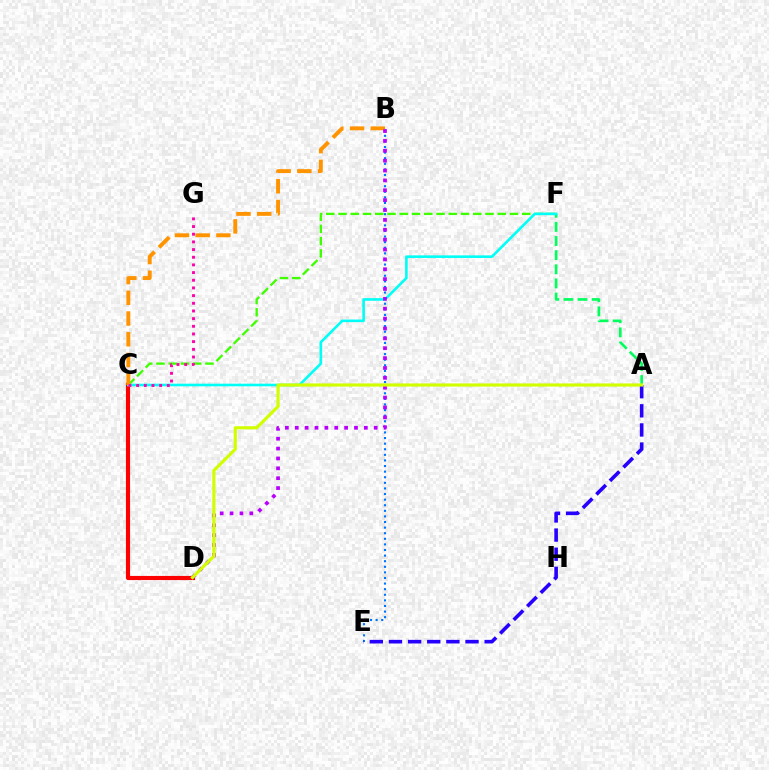{('B', 'E'): [{'color': '#0074ff', 'line_style': 'dotted', 'thickness': 1.52}], ('C', 'D'): [{'color': '#ff0000', 'line_style': 'solid', 'thickness': 2.98}], ('A', 'E'): [{'color': '#2500ff', 'line_style': 'dashed', 'thickness': 2.6}], ('A', 'F'): [{'color': '#00ff5c', 'line_style': 'dashed', 'thickness': 1.92}], ('C', 'F'): [{'color': '#3dff00', 'line_style': 'dashed', 'thickness': 1.66}, {'color': '#00fff6', 'line_style': 'solid', 'thickness': 1.88}], ('B', 'C'): [{'color': '#ff9400', 'line_style': 'dashed', 'thickness': 2.82}], ('C', 'G'): [{'color': '#ff00ac', 'line_style': 'dotted', 'thickness': 2.08}], ('B', 'D'): [{'color': '#b900ff', 'line_style': 'dotted', 'thickness': 2.68}], ('A', 'D'): [{'color': '#d1ff00', 'line_style': 'solid', 'thickness': 2.27}]}